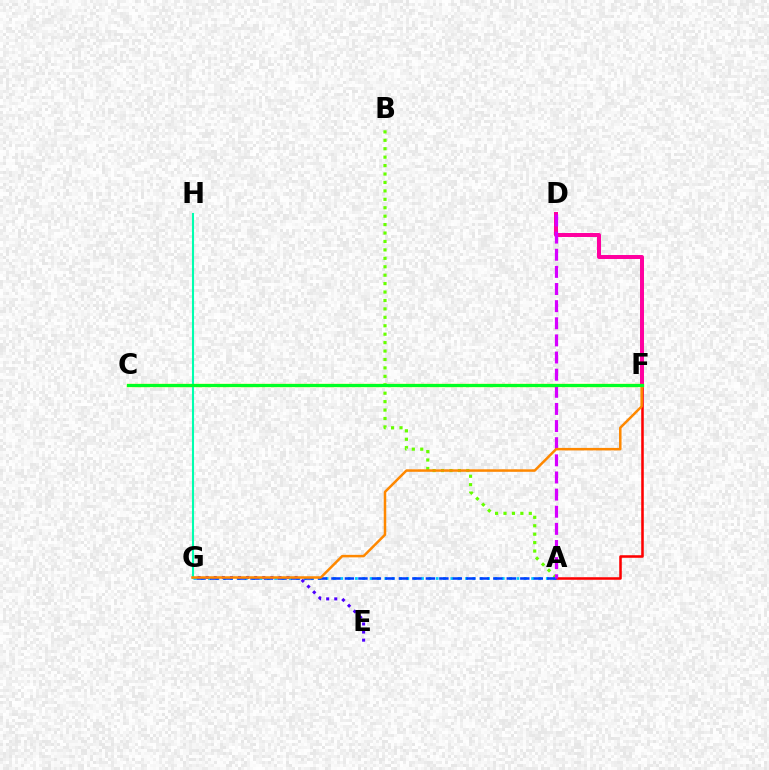{('A', 'F'): [{'color': '#ff0000', 'line_style': 'solid', 'thickness': 1.84}], ('C', 'F'): [{'color': '#eeff00', 'line_style': 'solid', 'thickness': 2.43}, {'color': '#00ff27', 'line_style': 'solid', 'thickness': 2.26}], ('A', 'B'): [{'color': '#66ff00', 'line_style': 'dotted', 'thickness': 2.29}], ('G', 'H'): [{'color': '#00ffaf', 'line_style': 'solid', 'thickness': 1.51}], ('A', 'G'): [{'color': '#00c7ff', 'line_style': 'dotted', 'thickness': 1.99}, {'color': '#003fff', 'line_style': 'dashed', 'thickness': 1.83}], ('D', 'F'): [{'color': '#ff00a0', 'line_style': 'solid', 'thickness': 2.88}], ('E', 'G'): [{'color': '#4f00ff', 'line_style': 'dotted', 'thickness': 2.2}], ('A', 'D'): [{'color': '#d600ff', 'line_style': 'dashed', 'thickness': 2.33}], ('F', 'G'): [{'color': '#ff8800', 'line_style': 'solid', 'thickness': 1.81}]}